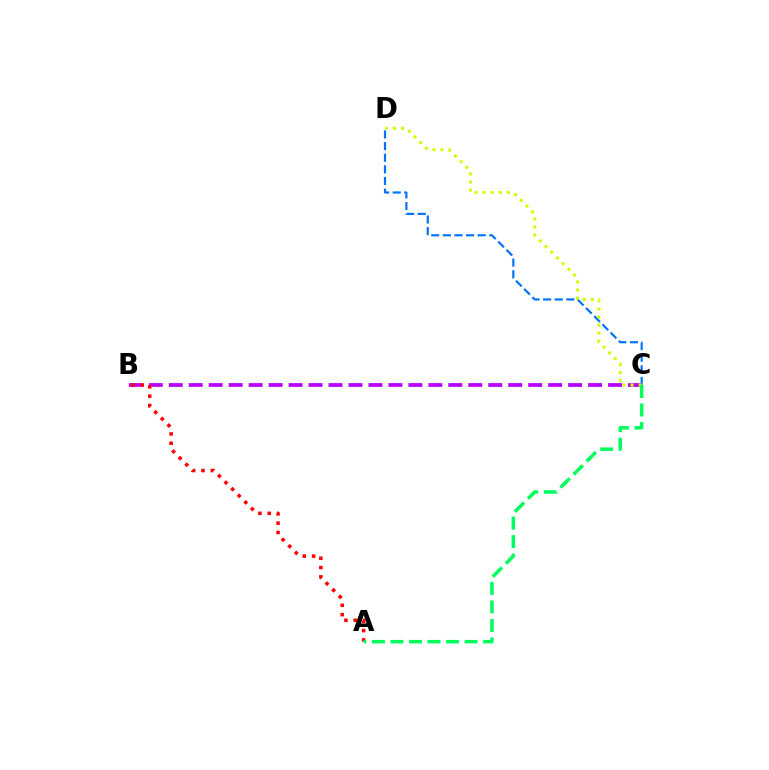{('B', 'C'): [{'color': '#b900ff', 'line_style': 'dashed', 'thickness': 2.71}], ('C', 'D'): [{'color': '#0074ff', 'line_style': 'dashed', 'thickness': 1.58}, {'color': '#d1ff00', 'line_style': 'dotted', 'thickness': 2.19}], ('A', 'B'): [{'color': '#ff0000', 'line_style': 'dotted', 'thickness': 2.53}], ('A', 'C'): [{'color': '#00ff5c', 'line_style': 'dashed', 'thickness': 2.52}]}